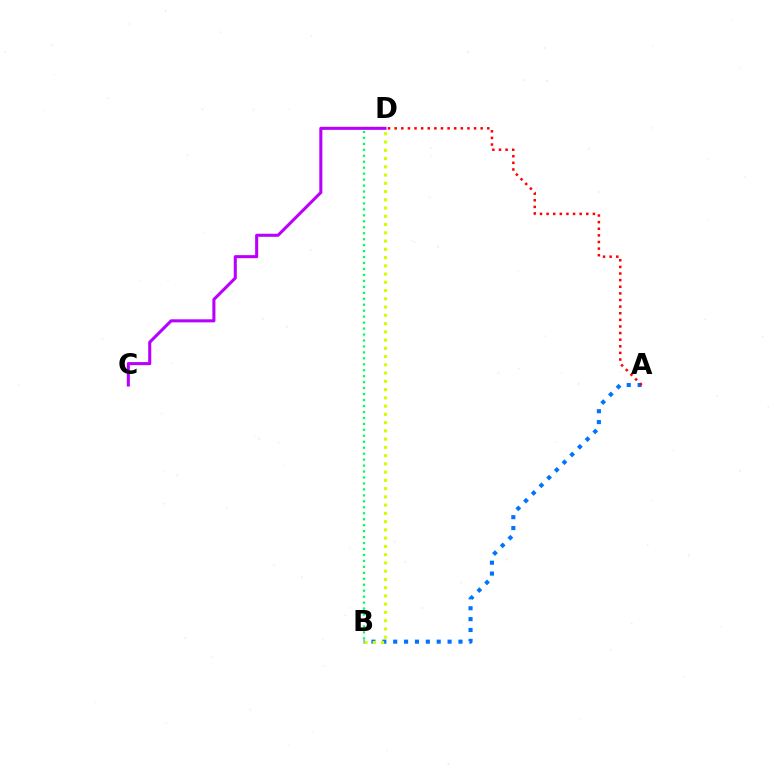{('A', 'B'): [{'color': '#0074ff', 'line_style': 'dotted', 'thickness': 2.96}], ('B', 'D'): [{'color': '#00ff5c', 'line_style': 'dotted', 'thickness': 1.62}, {'color': '#d1ff00', 'line_style': 'dotted', 'thickness': 2.24}], ('A', 'D'): [{'color': '#ff0000', 'line_style': 'dotted', 'thickness': 1.8}], ('C', 'D'): [{'color': '#b900ff', 'line_style': 'solid', 'thickness': 2.21}]}